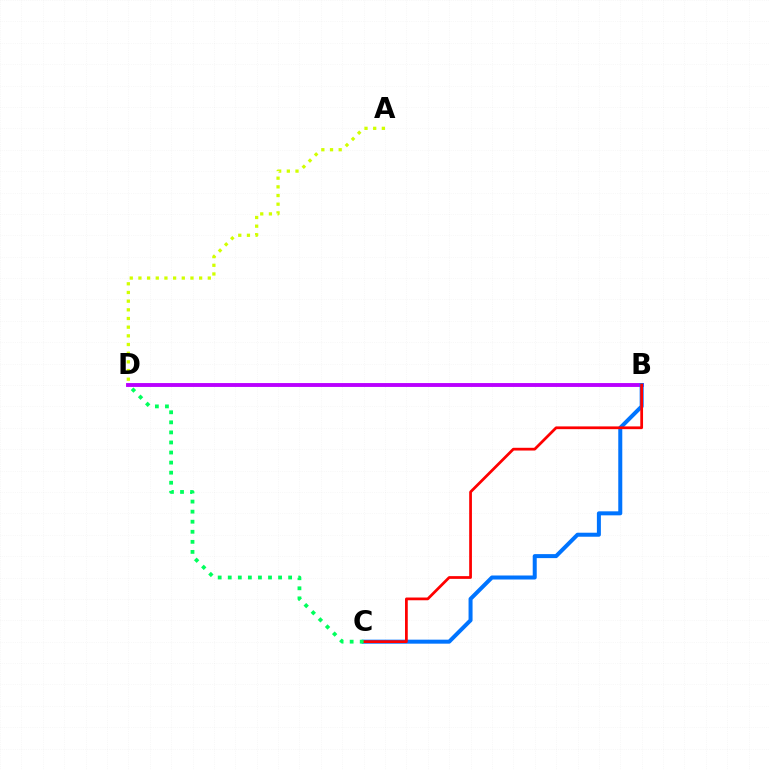{('B', 'D'): [{'color': '#b900ff', 'line_style': 'solid', 'thickness': 2.79}], ('B', 'C'): [{'color': '#0074ff', 'line_style': 'solid', 'thickness': 2.88}, {'color': '#ff0000', 'line_style': 'solid', 'thickness': 1.98}], ('A', 'D'): [{'color': '#d1ff00', 'line_style': 'dotted', 'thickness': 2.36}], ('C', 'D'): [{'color': '#00ff5c', 'line_style': 'dotted', 'thickness': 2.73}]}